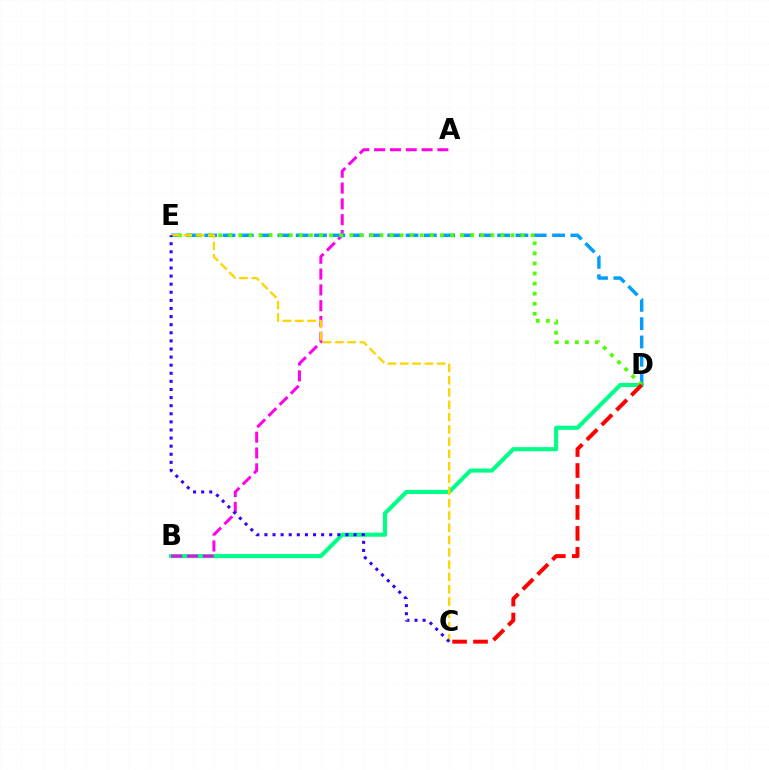{('B', 'D'): [{'color': '#00ff86', 'line_style': 'solid', 'thickness': 2.95}], ('A', 'B'): [{'color': '#ff00ed', 'line_style': 'dashed', 'thickness': 2.15}], ('D', 'E'): [{'color': '#009eff', 'line_style': 'dashed', 'thickness': 2.49}, {'color': '#4fff00', 'line_style': 'dotted', 'thickness': 2.74}], ('C', 'E'): [{'color': '#ffd500', 'line_style': 'dashed', 'thickness': 1.67}, {'color': '#3700ff', 'line_style': 'dotted', 'thickness': 2.2}], ('C', 'D'): [{'color': '#ff0000', 'line_style': 'dashed', 'thickness': 2.85}]}